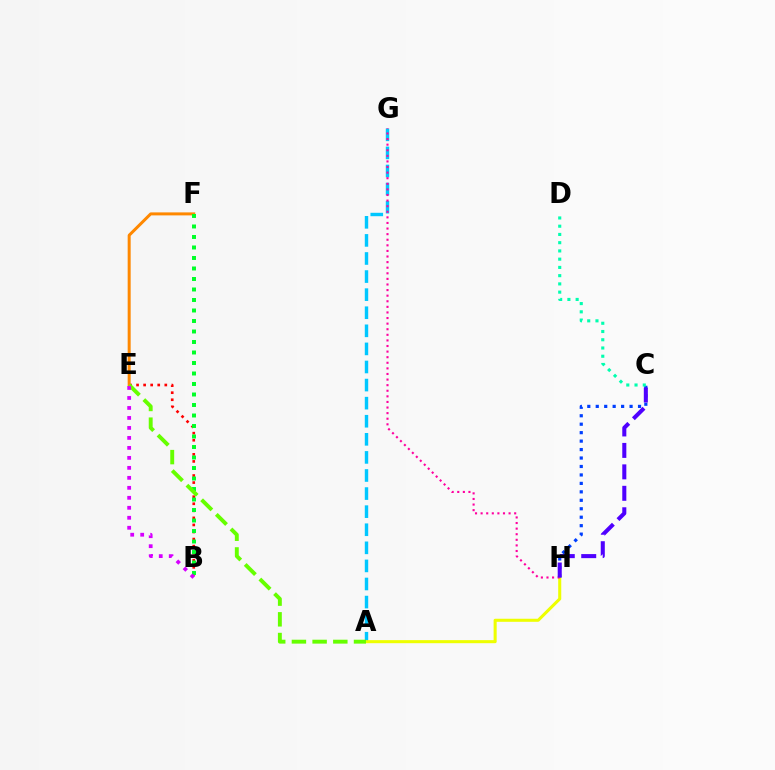{('B', 'E'): [{'color': '#ff0000', 'line_style': 'dotted', 'thickness': 1.92}, {'color': '#d600ff', 'line_style': 'dotted', 'thickness': 2.71}], ('A', 'G'): [{'color': '#00c7ff', 'line_style': 'dashed', 'thickness': 2.46}], ('A', 'H'): [{'color': '#eeff00', 'line_style': 'solid', 'thickness': 2.2}], ('C', 'H'): [{'color': '#003fff', 'line_style': 'dotted', 'thickness': 2.3}, {'color': '#4f00ff', 'line_style': 'dashed', 'thickness': 2.91}], ('C', 'D'): [{'color': '#00ffaf', 'line_style': 'dotted', 'thickness': 2.24}], ('G', 'H'): [{'color': '#ff00a0', 'line_style': 'dotted', 'thickness': 1.52}], ('E', 'F'): [{'color': '#ff8800', 'line_style': 'solid', 'thickness': 2.16}], ('B', 'F'): [{'color': '#00ff27', 'line_style': 'dotted', 'thickness': 2.85}], ('A', 'E'): [{'color': '#66ff00', 'line_style': 'dashed', 'thickness': 2.81}]}